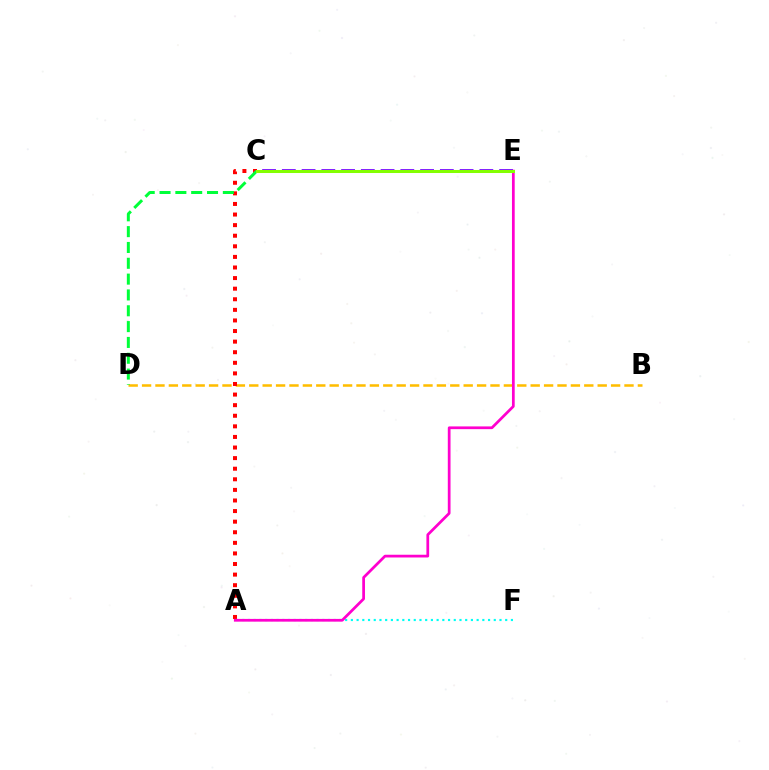{('C', 'E'): [{'color': '#7200ff', 'line_style': 'dashed', 'thickness': 2.68}, {'color': '#004bff', 'line_style': 'dashed', 'thickness': 2.04}, {'color': '#84ff00', 'line_style': 'solid', 'thickness': 2.18}], ('B', 'D'): [{'color': '#ffbd00', 'line_style': 'dashed', 'thickness': 1.82}], ('A', 'C'): [{'color': '#ff0000', 'line_style': 'dotted', 'thickness': 2.88}], ('A', 'F'): [{'color': '#00fff6', 'line_style': 'dotted', 'thickness': 1.55}], ('A', 'E'): [{'color': '#ff00cf', 'line_style': 'solid', 'thickness': 1.97}], ('C', 'D'): [{'color': '#00ff39', 'line_style': 'dashed', 'thickness': 2.15}]}